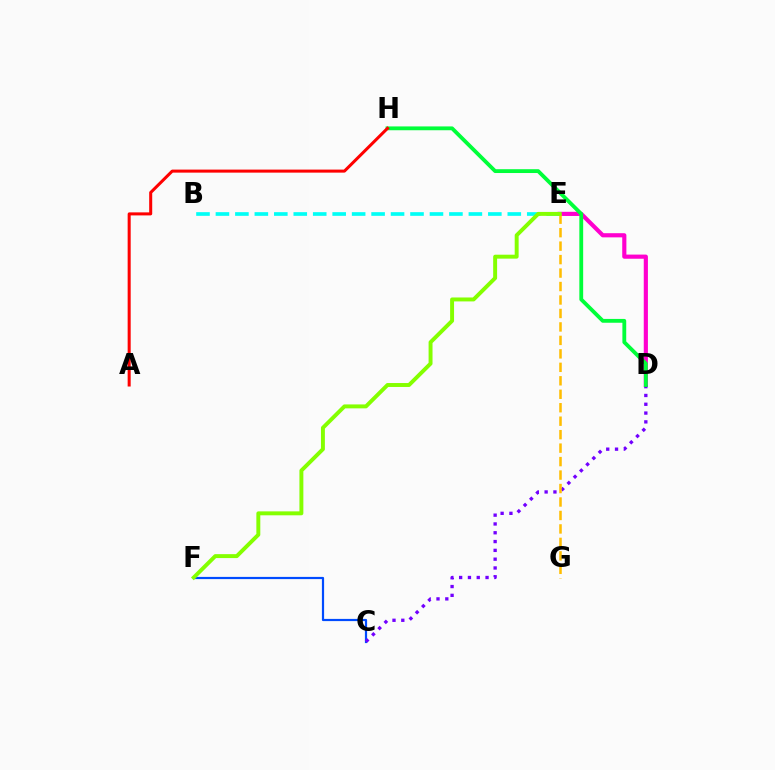{('D', 'E'): [{'color': '#ff00cf', 'line_style': 'solid', 'thickness': 2.99}], ('B', 'E'): [{'color': '#00fff6', 'line_style': 'dashed', 'thickness': 2.64}], ('C', 'F'): [{'color': '#004bff', 'line_style': 'solid', 'thickness': 1.59}], ('C', 'D'): [{'color': '#7200ff', 'line_style': 'dotted', 'thickness': 2.39}], ('D', 'H'): [{'color': '#00ff39', 'line_style': 'solid', 'thickness': 2.75}], ('E', 'G'): [{'color': '#ffbd00', 'line_style': 'dashed', 'thickness': 1.83}], ('E', 'F'): [{'color': '#84ff00', 'line_style': 'solid', 'thickness': 2.83}], ('A', 'H'): [{'color': '#ff0000', 'line_style': 'solid', 'thickness': 2.18}]}